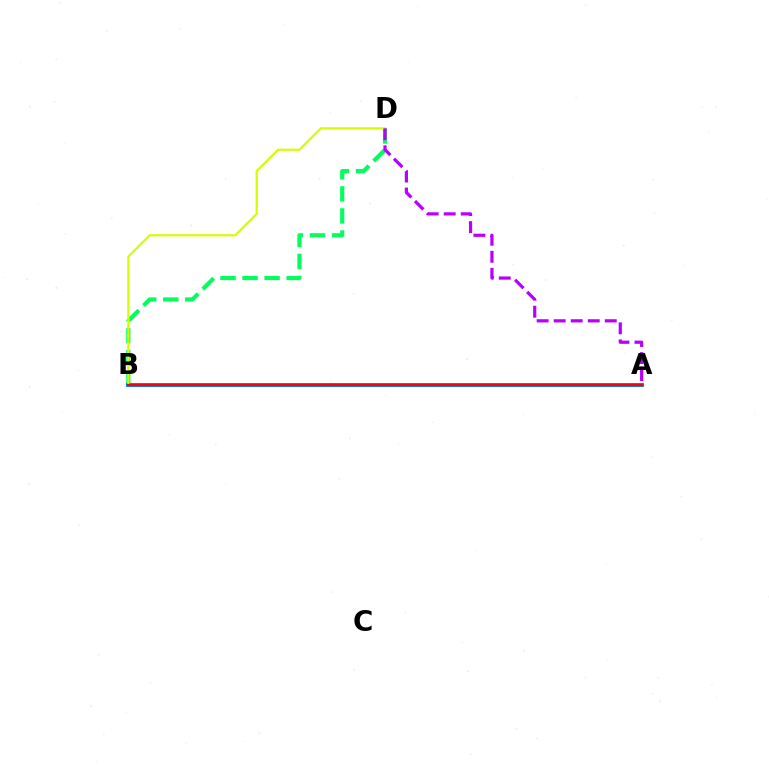{('B', 'D'): [{'color': '#00ff5c', 'line_style': 'dashed', 'thickness': 2.99}, {'color': '#d1ff00', 'line_style': 'solid', 'thickness': 1.59}], ('A', 'B'): [{'color': '#0074ff', 'line_style': 'solid', 'thickness': 2.78}, {'color': '#ff0000', 'line_style': 'solid', 'thickness': 1.53}], ('A', 'D'): [{'color': '#b900ff', 'line_style': 'dashed', 'thickness': 2.31}]}